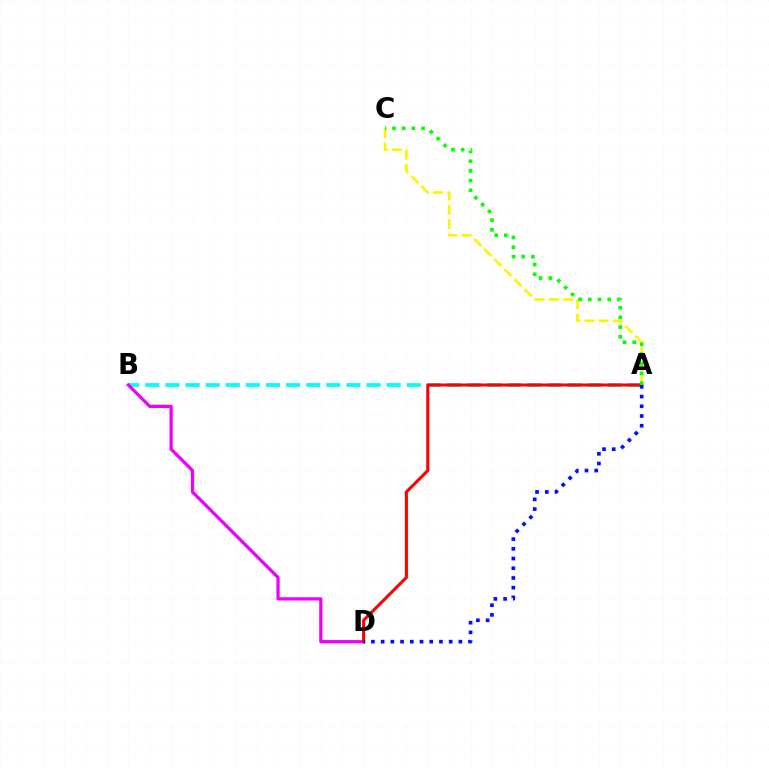{('A', 'C'): [{'color': '#fcf500', 'line_style': 'dashed', 'thickness': 1.94}, {'color': '#08ff00', 'line_style': 'dotted', 'thickness': 2.63}], ('A', 'B'): [{'color': '#00fff6', 'line_style': 'dashed', 'thickness': 2.73}], ('B', 'D'): [{'color': '#ee00ff', 'line_style': 'solid', 'thickness': 2.32}], ('A', 'D'): [{'color': '#ff0000', 'line_style': 'solid', 'thickness': 2.2}, {'color': '#0010ff', 'line_style': 'dotted', 'thickness': 2.64}]}